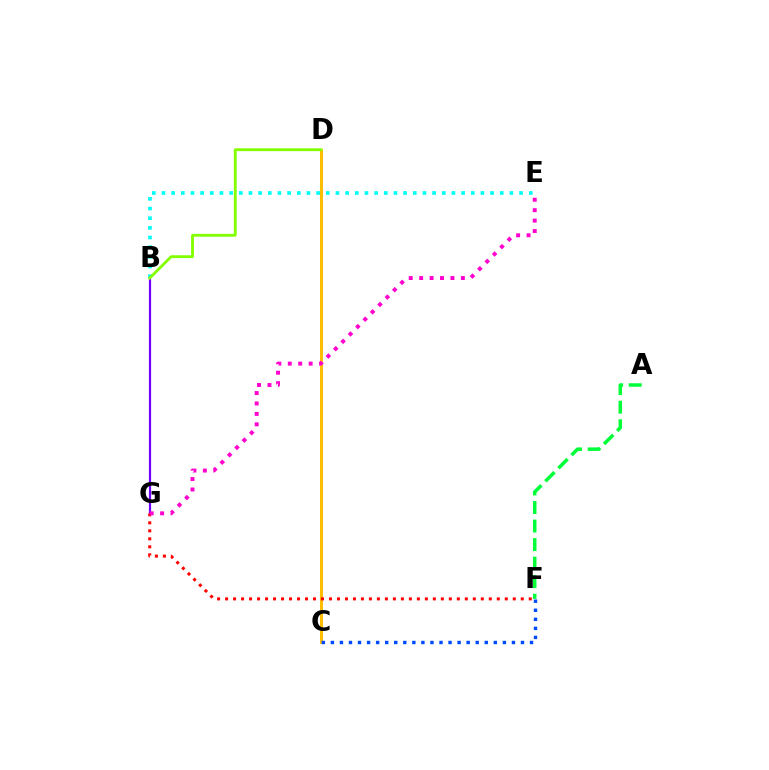{('B', 'E'): [{'color': '#00fff6', 'line_style': 'dotted', 'thickness': 2.63}], ('C', 'D'): [{'color': '#ffbd00', 'line_style': 'solid', 'thickness': 2.12}], ('B', 'G'): [{'color': '#7200ff', 'line_style': 'solid', 'thickness': 1.58}], ('C', 'F'): [{'color': '#004bff', 'line_style': 'dotted', 'thickness': 2.46}], ('F', 'G'): [{'color': '#ff0000', 'line_style': 'dotted', 'thickness': 2.17}], ('B', 'D'): [{'color': '#84ff00', 'line_style': 'solid', 'thickness': 2.04}], ('E', 'G'): [{'color': '#ff00cf', 'line_style': 'dotted', 'thickness': 2.83}], ('A', 'F'): [{'color': '#00ff39', 'line_style': 'dashed', 'thickness': 2.52}]}